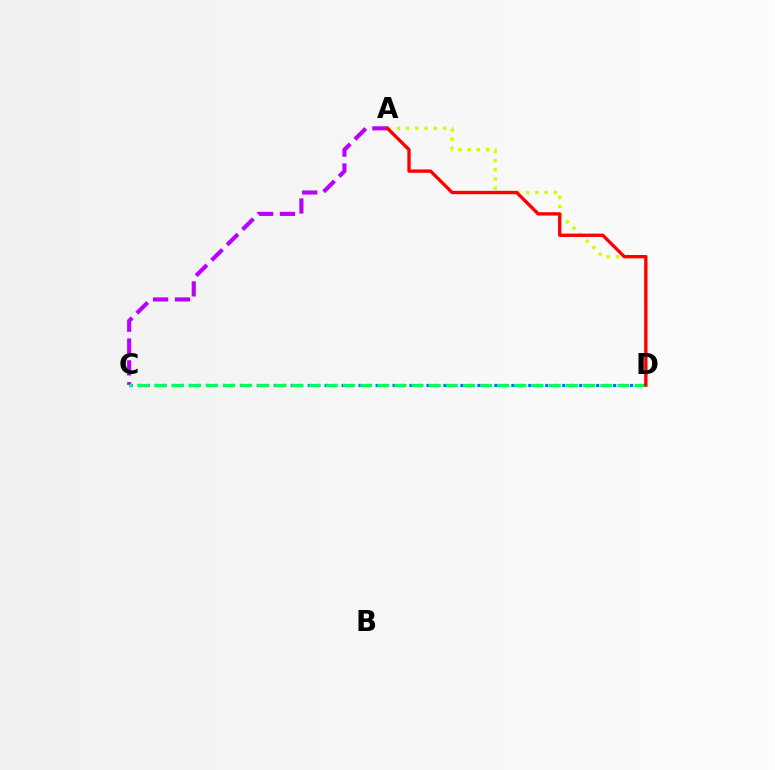{('A', 'D'): [{'color': '#d1ff00', 'line_style': 'dotted', 'thickness': 2.5}, {'color': '#ff0000', 'line_style': 'solid', 'thickness': 2.41}], ('A', 'C'): [{'color': '#b900ff', 'line_style': 'dashed', 'thickness': 2.97}], ('C', 'D'): [{'color': '#0074ff', 'line_style': 'dotted', 'thickness': 2.3}, {'color': '#00ff5c', 'line_style': 'dashed', 'thickness': 2.33}]}